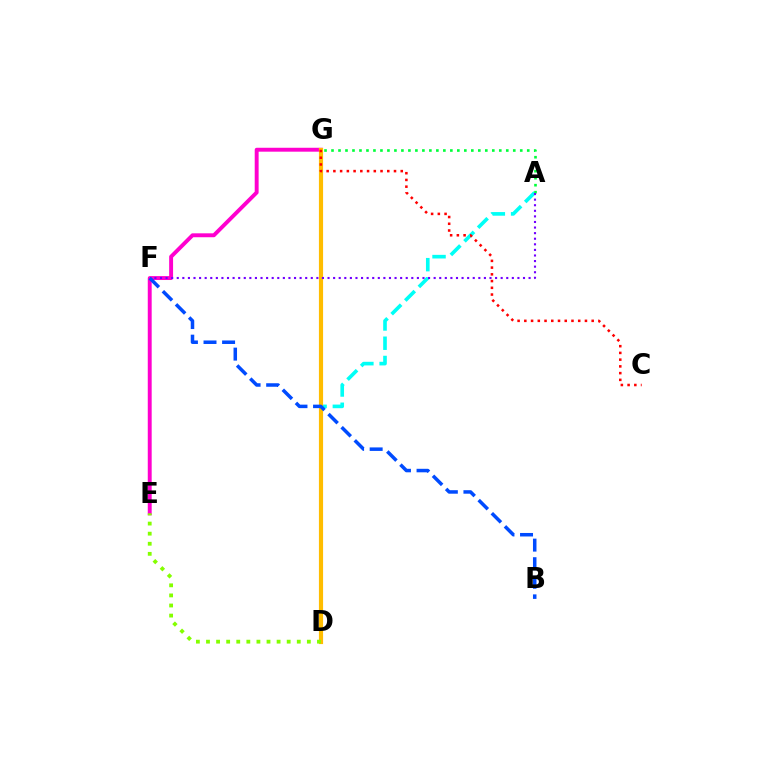{('A', 'D'): [{'color': '#00fff6', 'line_style': 'dashed', 'thickness': 2.62}], ('E', 'G'): [{'color': '#ff00cf', 'line_style': 'solid', 'thickness': 2.82}], ('D', 'G'): [{'color': '#ffbd00', 'line_style': 'solid', 'thickness': 3.0}], ('C', 'G'): [{'color': '#ff0000', 'line_style': 'dotted', 'thickness': 1.83}], ('A', 'G'): [{'color': '#00ff39', 'line_style': 'dotted', 'thickness': 1.9}], ('A', 'F'): [{'color': '#7200ff', 'line_style': 'dotted', 'thickness': 1.52}], ('D', 'E'): [{'color': '#84ff00', 'line_style': 'dotted', 'thickness': 2.74}], ('B', 'F'): [{'color': '#004bff', 'line_style': 'dashed', 'thickness': 2.52}]}